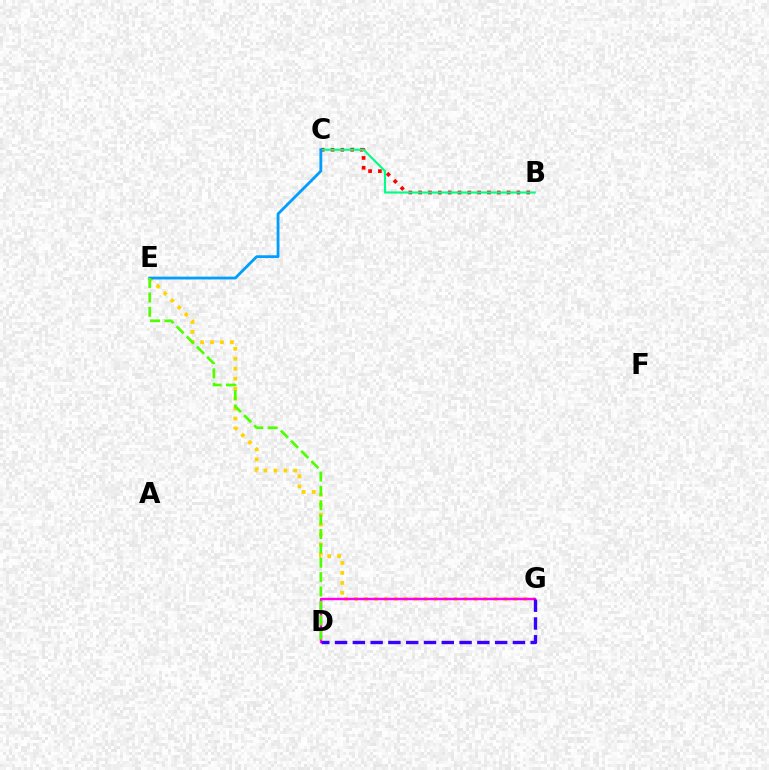{('E', 'G'): [{'color': '#ffd500', 'line_style': 'dotted', 'thickness': 2.7}], ('B', 'C'): [{'color': '#ff0000', 'line_style': 'dotted', 'thickness': 2.67}, {'color': '#00ff86', 'line_style': 'solid', 'thickness': 1.55}], ('D', 'G'): [{'color': '#ff00ed', 'line_style': 'solid', 'thickness': 1.74}, {'color': '#3700ff', 'line_style': 'dashed', 'thickness': 2.42}], ('C', 'E'): [{'color': '#009eff', 'line_style': 'solid', 'thickness': 2.02}], ('D', 'E'): [{'color': '#4fff00', 'line_style': 'dashed', 'thickness': 1.95}]}